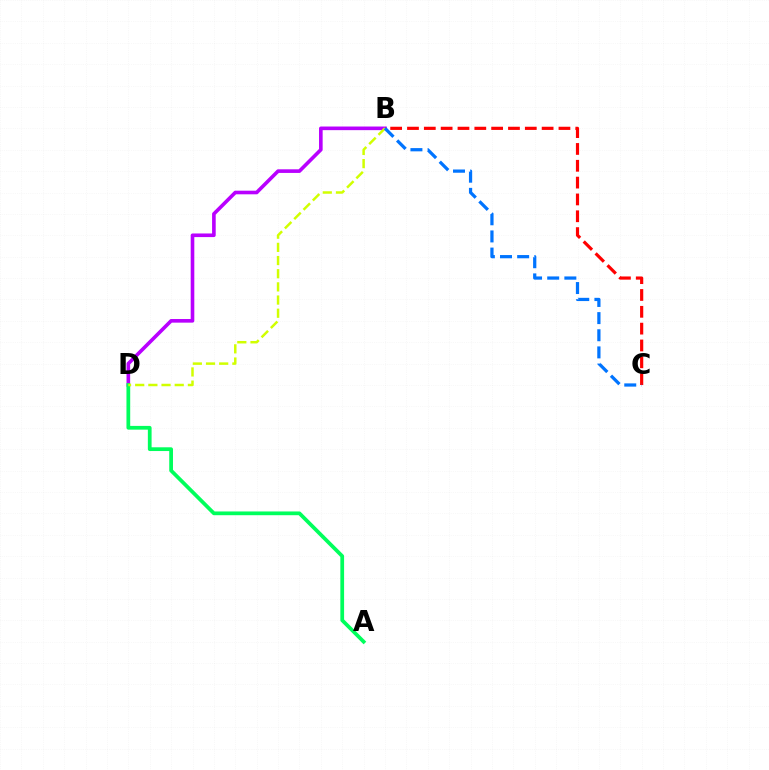{('B', 'D'): [{'color': '#b900ff', 'line_style': 'solid', 'thickness': 2.61}, {'color': '#d1ff00', 'line_style': 'dashed', 'thickness': 1.79}], ('B', 'C'): [{'color': '#ff0000', 'line_style': 'dashed', 'thickness': 2.29}, {'color': '#0074ff', 'line_style': 'dashed', 'thickness': 2.33}], ('A', 'D'): [{'color': '#00ff5c', 'line_style': 'solid', 'thickness': 2.7}]}